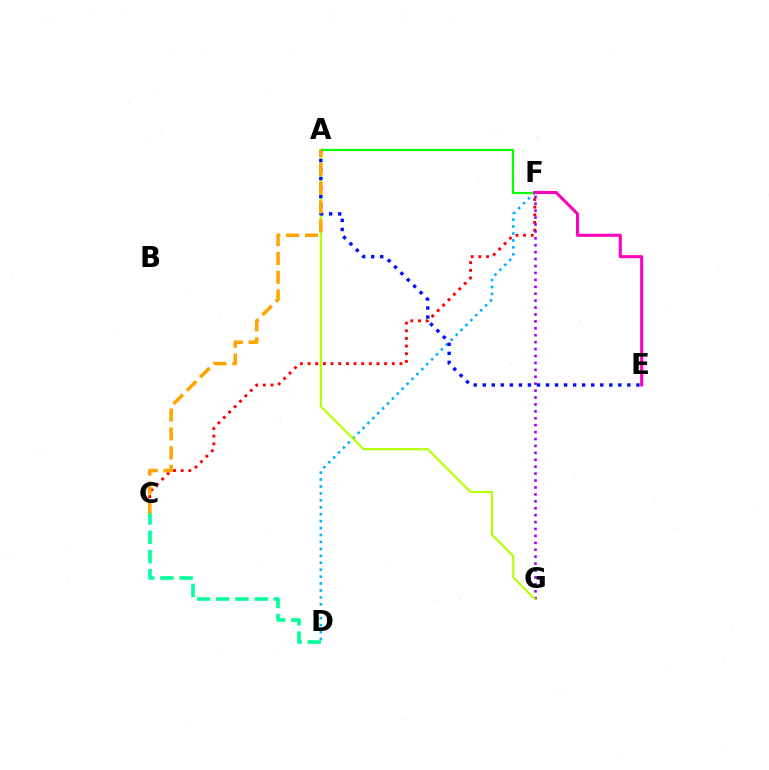{('C', 'F'): [{'color': '#ff0000', 'line_style': 'dotted', 'thickness': 2.08}], ('D', 'F'): [{'color': '#00b5ff', 'line_style': 'dotted', 'thickness': 1.88}], ('A', 'F'): [{'color': '#08ff00', 'line_style': 'solid', 'thickness': 1.58}], ('E', 'F'): [{'color': '#ff00bd', 'line_style': 'solid', 'thickness': 2.2}], ('F', 'G'): [{'color': '#9b00ff', 'line_style': 'dotted', 'thickness': 1.88}], ('A', 'G'): [{'color': '#b3ff00', 'line_style': 'solid', 'thickness': 1.53}], ('C', 'D'): [{'color': '#00ff9d', 'line_style': 'dashed', 'thickness': 2.61}], ('A', 'E'): [{'color': '#0010ff', 'line_style': 'dotted', 'thickness': 2.46}], ('A', 'C'): [{'color': '#ffa500', 'line_style': 'dashed', 'thickness': 2.56}]}